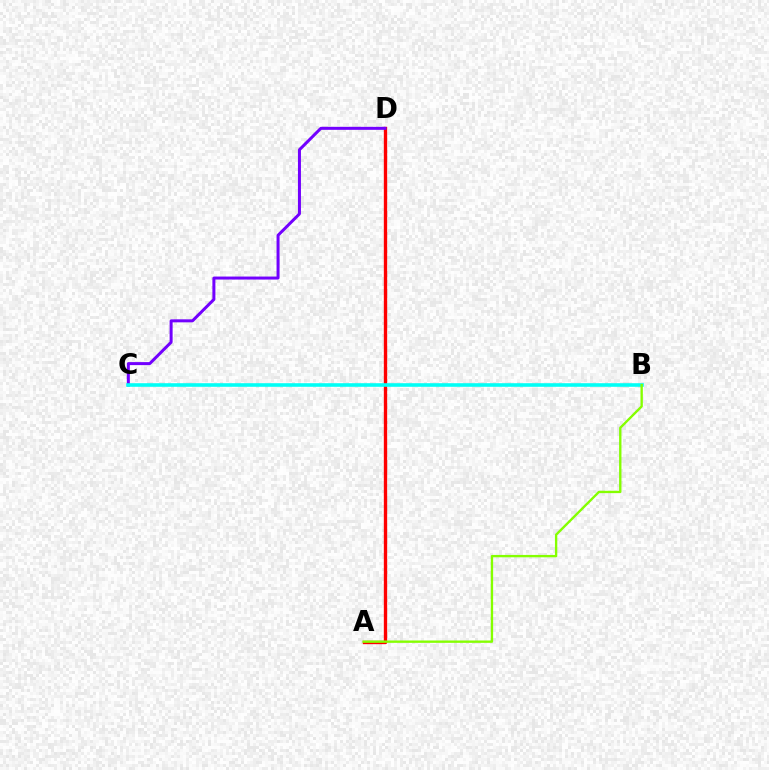{('A', 'D'): [{'color': '#ff0000', 'line_style': 'solid', 'thickness': 2.41}], ('C', 'D'): [{'color': '#7200ff', 'line_style': 'solid', 'thickness': 2.16}], ('B', 'C'): [{'color': '#00fff6', 'line_style': 'solid', 'thickness': 2.58}], ('A', 'B'): [{'color': '#84ff00', 'line_style': 'solid', 'thickness': 1.7}]}